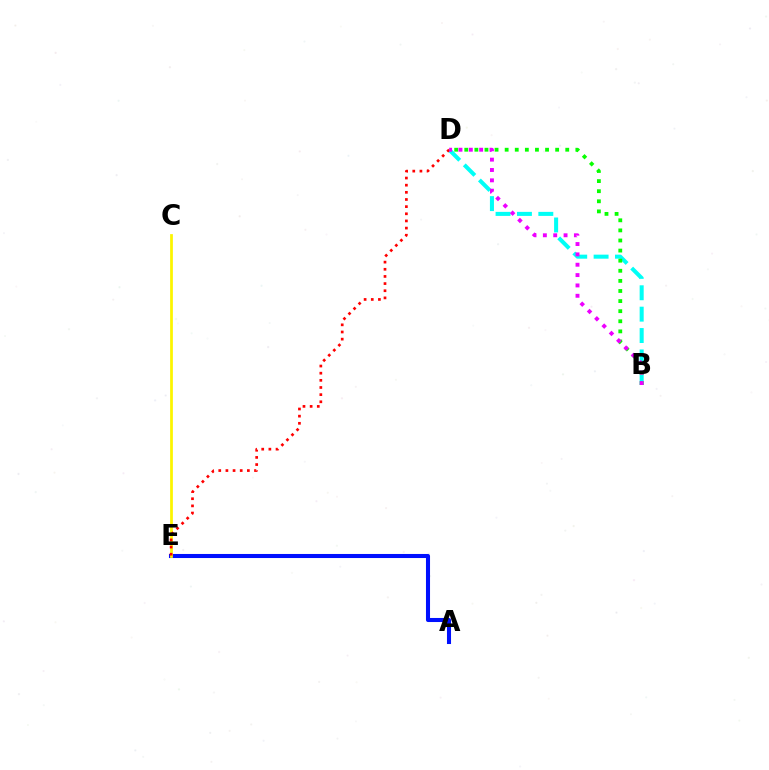{('B', 'D'): [{'color': '#00fff6', 'line_style': 'dashed', 'thickness': 2.9}, {'color': '#08ff00', 'line_style': 'dotted', 'thickness': 2.74}, {'color': '#ee00ff', 'line_style': 'dotted', 'thickness': 2.81}], ('A', 'E'): [{'color': '#0010ff', 'line_style': 'solid', 'thickness': 2.93}], ('C', 'E'): [{'color': '#fcf500', 'line_style': 'solid', 'thickness': 1.98}], ('D', 'E'): [{'color': '#ff0000', 'line_style': 'dotted', 'thickness': 1.94}]}